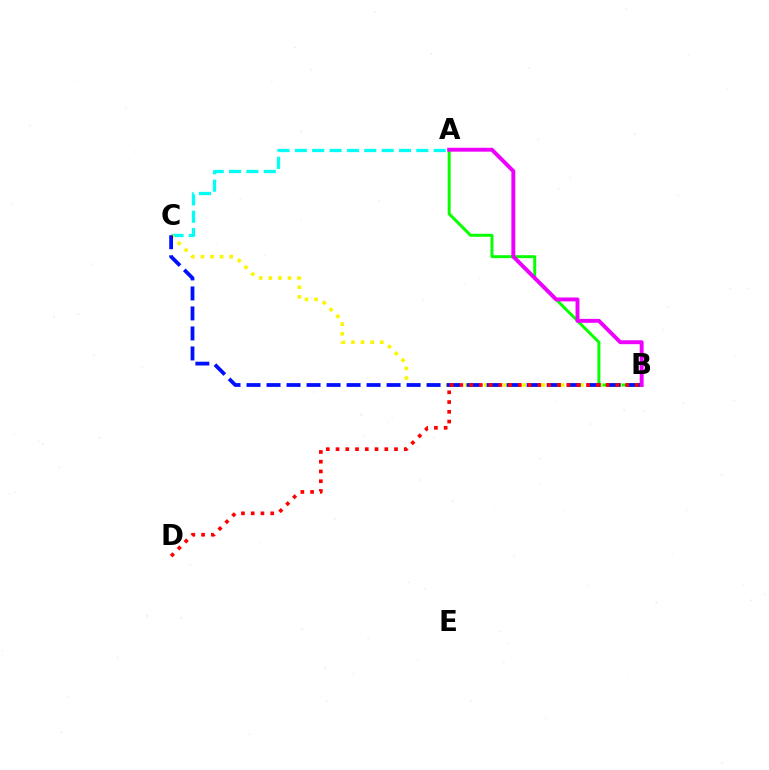{('A', 'C'): [{'color': '#00fff6', 'line_style': 'dashed', 'thickness': 2.36}], ('A', 'B'): [{'color': '#08ff00', 'line_style': 'solid', 'thickness': 2.13}, {'color': '#ee00ff', 'line_style': 'solid', 'thickness': 2.82}], ('B', 'C'): [{'color': '#fcf500', 'line_style': 'dotted', 'thickness': 2.61}, {'color': '#0010ff', 'line_style': 'dashed', 'thickness': 2.72}], ('B', 'D'): [{'color': '#ff0000', 'line_style': 'dotted', 'thickness': 2.65}]}